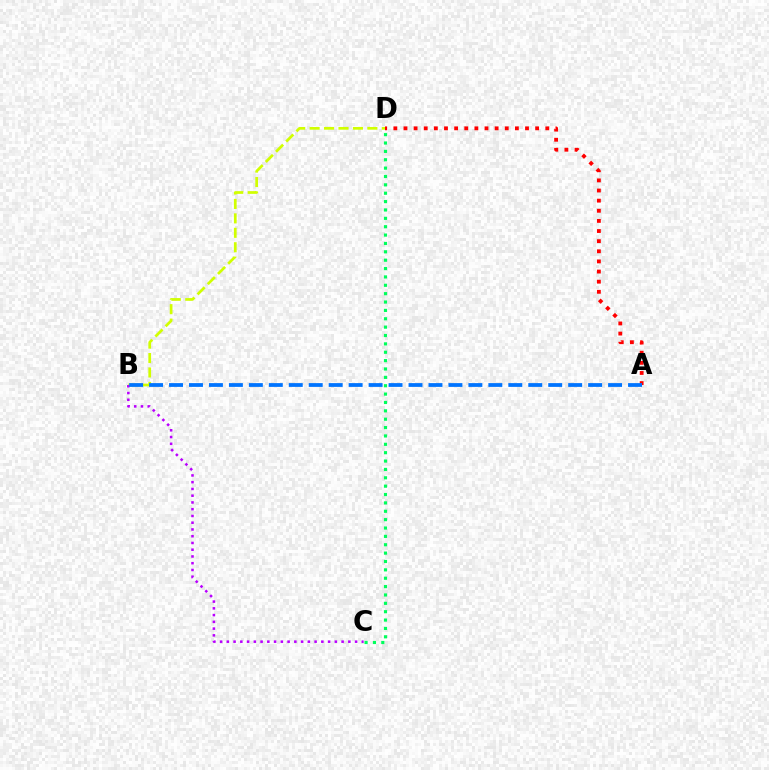{('B', 'D'): [{'color': '#d1ff00', 'line_style': 'dashed', 'thickness': 1.96}], ('B', 'C'): [{'color': '#b900ff', 'line_style': 'dotted', 'thickness': 1.83}], ('C', 'D'): [{'color': '#00ff5c', 'line_style': 'dotted', 'thickness': 2.27}], ('A', 'D'): [{'color': '#ff0000', 'line_style': 'dotted', 'thickness': 2.75}], ('A', 'B'): [{'color': '#0074ff', 'line_style': 'dashed', 'thickness': 2.71}]}